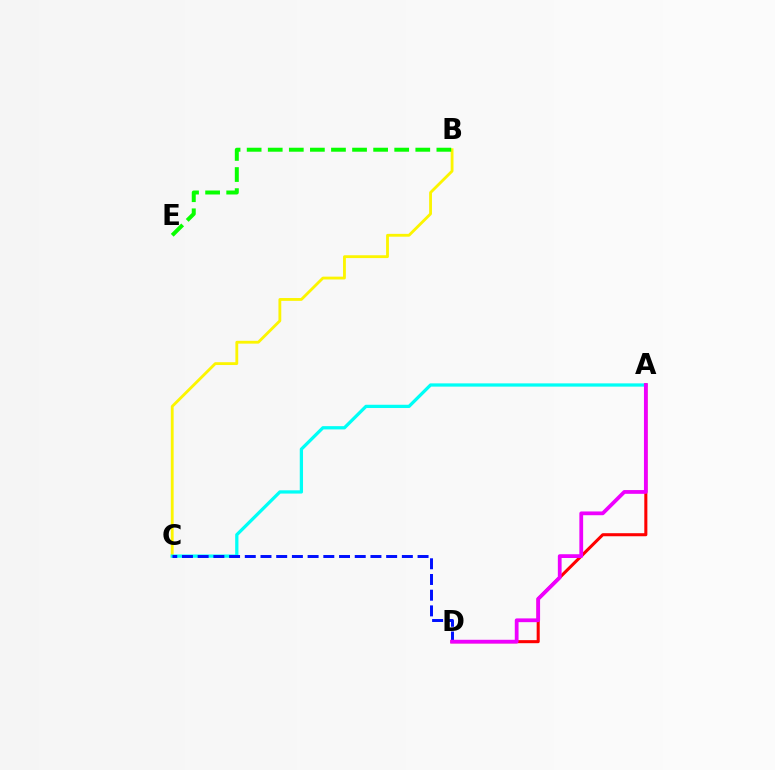{('B', 'C'): [{'color': '#fcf500', 'line_style': 'solid', 'thickness': 2.03}], ('A', 'C'): [{'color': '#00fff6', 'line_style': 'solid', 'thickness': 2.35}], ('A', 'D'): [{'color': '#ff0000', 'line_style': 'solid', 'thickness': 2.2}, {'color': '#ee00ff', 'line_style': 'solid', 'thickness': 2.71}], ('B', 'E'): [{'color': '#08ff00', 'line_style': 'dashed', 'thickness': 2.86}], ('C', 'D'): [{'color': '#0010ff', 'line_style': 'dashed', 'thickness': 2.13}]}